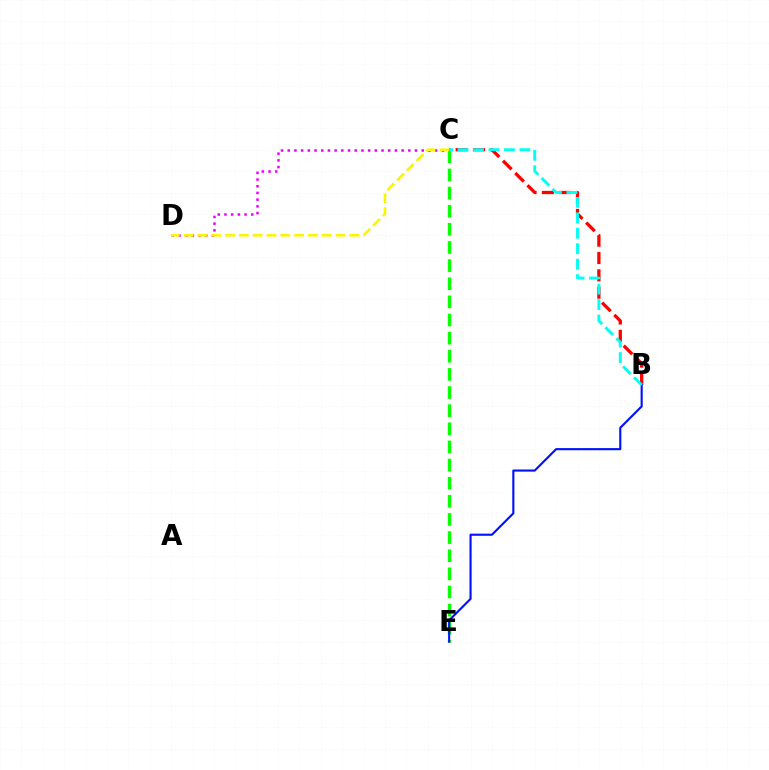{('B', 'C'): [{'color': '#ff0000', 'line_style': 'dashed', 'thickness': 2.35}, {'color': '#00fff6', 'line_style': 'dashed', 'thickness': 2.1}], ('C', 'D'): [{'color': '#ee00ff', 'line_style': 'dotted', 'thickness': 1.82}, {'color': '#fcf500', 'line_style': 'dashed', 'thickness': 1.87}], ('C', 'E'): [{'color': '#08ff00', 'line_style': 'dashed', 'thickness': 2.46}], ('B', 'E'): [{'color': '#0010ff', 'line_style': 'solid', 'thickness': 1.52}]}